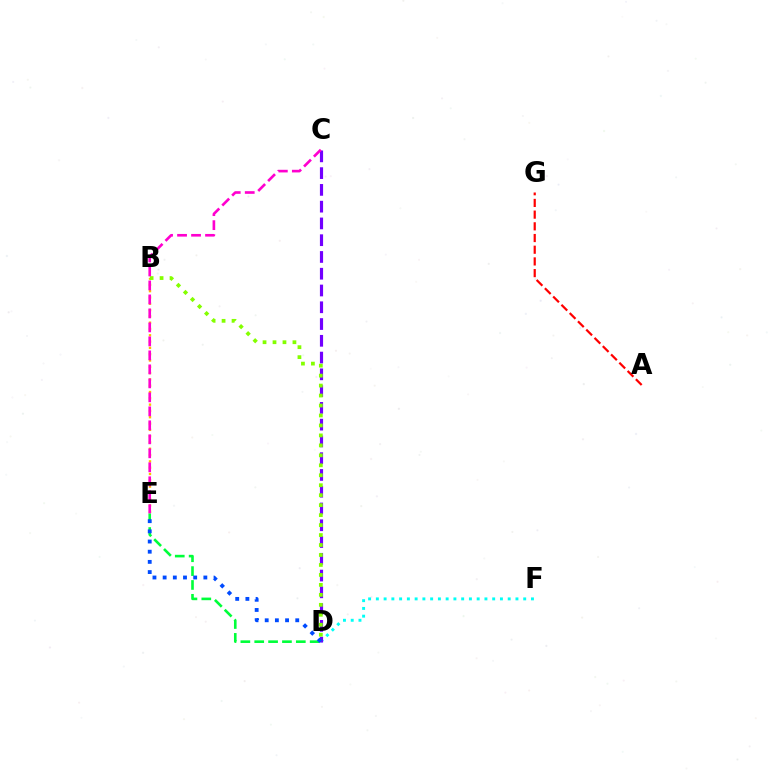{('D', 'E'): [{'color': '#00ff39', 'line_style': 'dashed', 'thickness': 1.88}, {'color': '#004bff', 'line_style': 'dotted', 'thickness': 2.77}], ('A', 'G'): [{'color': '#ff0000', 'line_style': 'dashed', 'thickness': 1.59}], ('D', 'F'): [{'color': '#00fff6', 'line_style': 'dotted', 'thickness': 2.11}], ('C', 'D'): [{'color': '#7200ff', 'line_style': 'dashed', 'thickness': 2.28}], ('B', 'E'): [{'color': '#ffbd00', 'line_style': 'dotted', 'thickness': 1.71}], ('B', 'D'): [{'color': '#84ff00', 'line_style': 'dotted', 'thickness': 2.71}], ('C', 'E'): [{'color': '#ff00cf', 'line_style': 'dashed', 'thickness': 1.9}]}